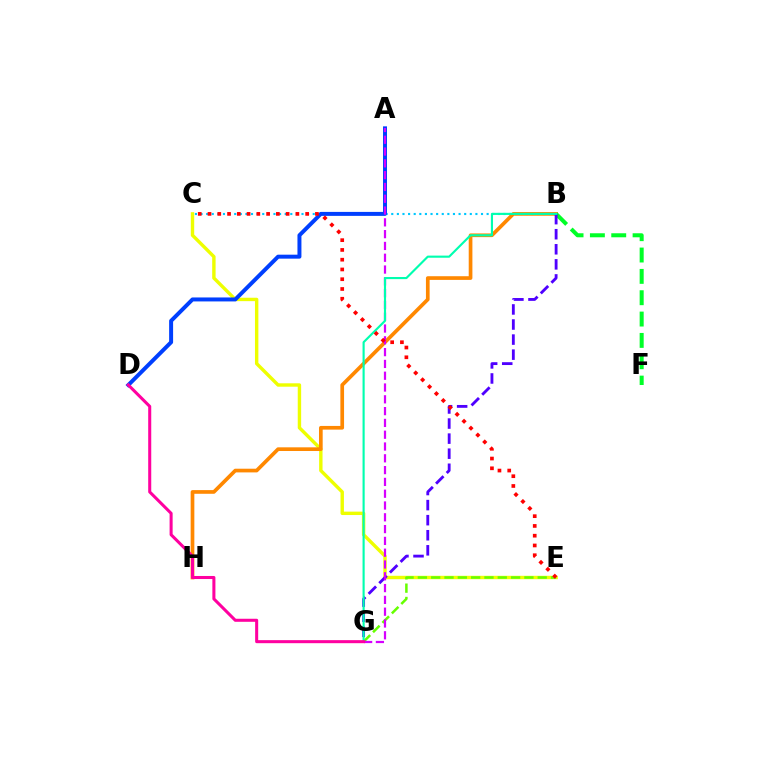{('B', 'C'): [{'color': '#00c7ff', 'line_style': 'dotted', 'thickness': 1.52}], ('C', 'E'): [{'color': '#eeff00', 'line_style': 'solid', 'thickness': 2.45}, {'color': '#ff0000', 'line_style': 'dotted', 'thickness': 2.65}], ('B', 'H'): [{'color': '#ff8800', 'line_style': 'solid', 'thickness': 2.65}], ('B', 'F'): [{'color': '#00ff27', 'line_style': 'dashed', 'thickness': 2.9}], ('E', 'G'): [{'color': '#66ff00', 'line_style': 'dashed', 'thickness': 1.81}], ('A', 'D'): [{'color': '#003fff', 'line_style': 'solid', 'thickness': 2.86}], ('B', 'G'): [{'color': '#4f00ff', 'line_style': 'dashed', 'thickness': 2.05}, {'color': '#00ffaf', 'line_style': 'solid', 'thickness': 1.54}], ('A', 'G'): [{'color': '#d600ff', 'line_style': 'dashed', 'thickness': 1.6}], ('D', 'G'): [{'color': '#ff00a0', 'line_style': 'solid', 'thickness': 2.19}]}